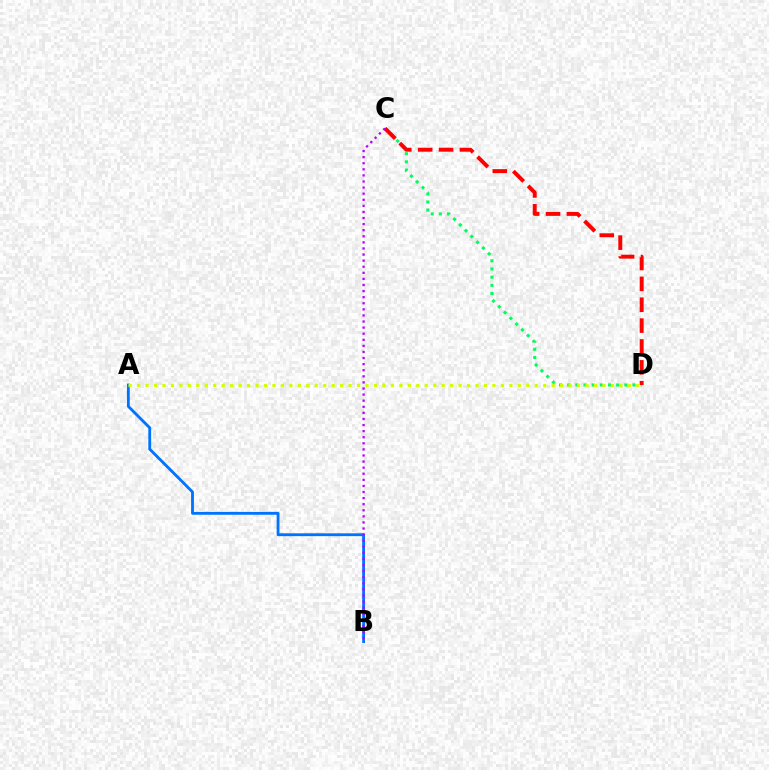{('C', 'D'): [{'color': '#00ff5c', 'line_style': 'dotted', 'thickness': 2.22}, {'color': '#ff0000', 'line_style': 'dashed', 'thickness': 2.84}], ('A', 'B'): [{'color': '#0074ff', 'line_style': 'solid', 'thickness': 2.04}], ('A', 'D'): [{'color': '#d1ff00', 'line_style': 'dotted', 'thickness': 2.3}], ('B', 'C'): [{'color': '#b900ff', 'line_style': 'dotted', 'thickness': 1.65}]}